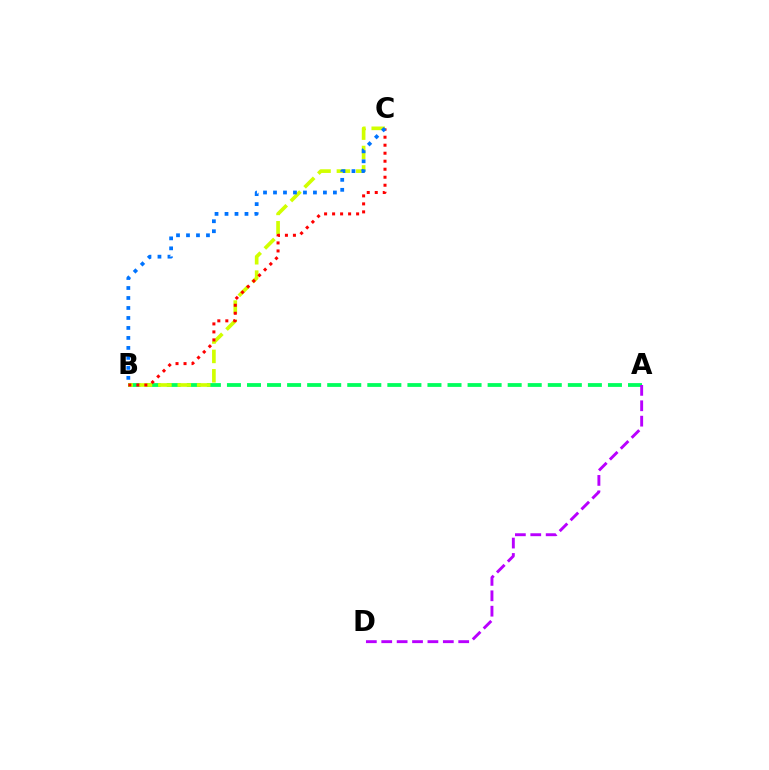{('A', 'B'): [{'color': '#00ff5c', 'line_style': 'dashed', 'thickness': 2.72}], ('A', 'D'): [{'color': '#b900ff', 'line_style': 'dashed', 'thickness': 2.09}], ('B', 'C'): [{'color': '#d1ff00', 'line_style': 'dashed', 'thickness': 2.64}, {'color': '#ff0000', 'line_style': 'dotted', 'thickness': 2.18}, {'color': '#0074ff', 'line_style': 'dotted', 'thickness': 2.71}]}